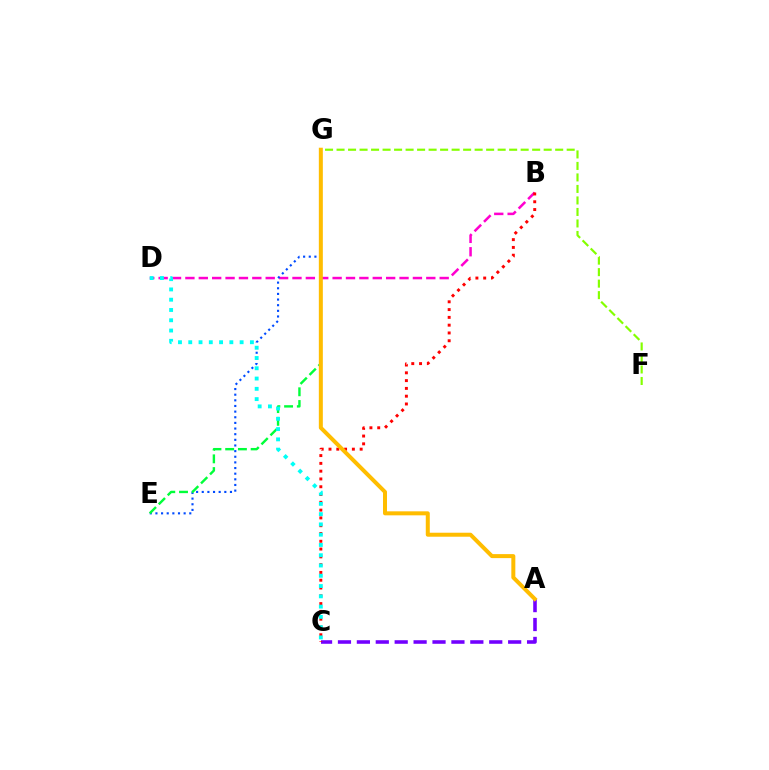{('B', 'D'): [{'color': '#ff00cf', 'line_style': 'dashed', 'thickness': 1.82}], ('A', 'C'): [{'color': '#7200ff', 'line_style': 'dashed', 'thickness': 2.57}], ('E', 'G'): [{'color': '#004bff', 'line_style': 'dotted', 'thickness': 1.53}, {'color': '#00ff39', 'line_style': 'dashed', 'thickness': 1.73}], ('F', 'G'): [{'color': '#84ff00', 'line_style': 'dashed', 'thickness': 1.56}], ('B', 'C'): [{'color': '#ff0000', 'line_style': 'dotted', 'thickness': 2.12}], ('C', 'D'): [{'color': '#00fff6', 'line_style': 'dotted', 'thickness': 2.79}], ('A', 'G'): [{'color': '#ffbd00', 'line_style': 'solid', 'thickness': 2.88}]}